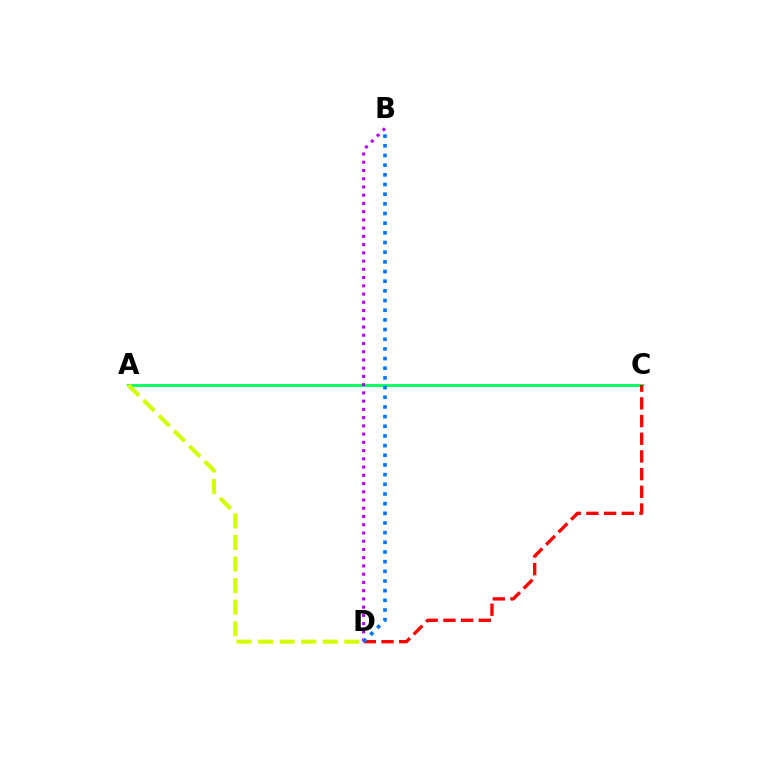{('A', 'C'): [{'color': '#00ff5c', 'line_style': 'solid', 'thickness': 1.99}], ('B', 'D'): [{'color': '#b900ff', 'line_style': 'dotted', 'thickness': 2.24}, {'color': '#0074ff', 'line_style': 'dotted', 'thickness': 2.63}], ('A', 'D'): [{'color': '#d1ff00', 'line_style': 'dashed', 'thickness': 2.93}], ('C', 'D'): [{'color': '#ff0000', 'line_style': 'dashed', 'thickness': 2.4}]}